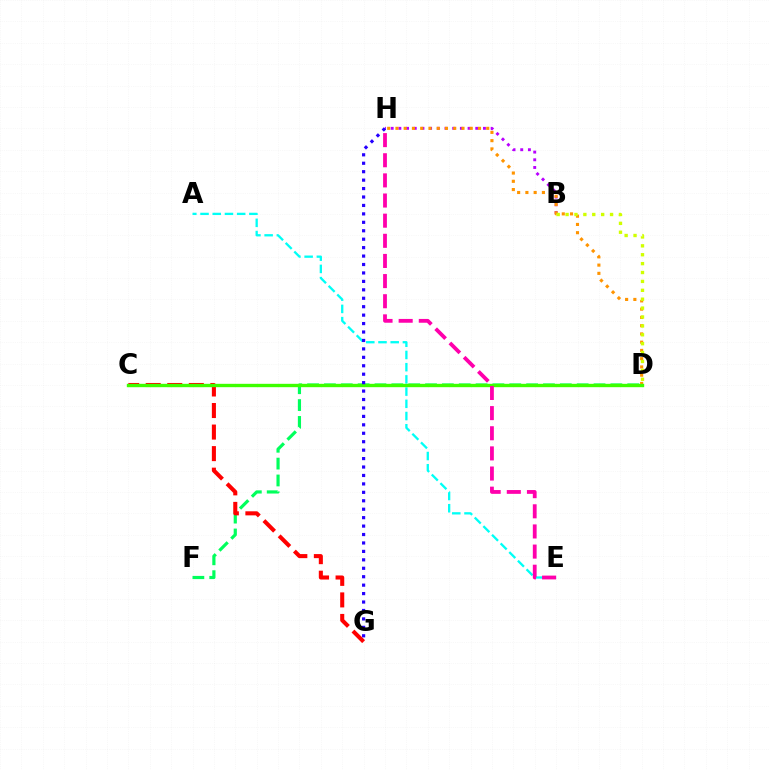{('D', 'F'): [{'color': '#00ff5c', 'line_style': 'dashed', 'thickness': 2.29}], ('A', 'E'): [{'color': '#00fff6', 'line_style': 'dashed', 'thickness': 1.66}], ('B', 'H'): [{'color': '#b900ff', 'line_style': 'dotted', 'thickness': 2.09}], ('C', 'D'): [{'color': '#0074ff', 'line_style': 'dotted', 'thickness': 1.89}, {'color': '#3dff00', 'line_style': 'solid', 'thickness': 2.42}], ('C', 'G'): [{'color': '#ff0000', 'line_style': 'dashed', 'thickness': 2.93}], ('D', 'H'): [{'color': '#ff9400', 'line_style': 'dotted', 'thickness': 2.24}], ('B', 'D'): [{'color': '#d1ff00', 'line_style': 'dotted', 'thickness': 2.42}], ('G', 'H'): [{'color': '#2500ff', 'line_style': 'dotted', 'thickness': 2.29}], ('E', 'H'): [{'color': '#ff00ac', 'line_style': 'dashed', 'thickness': 2.74}]}